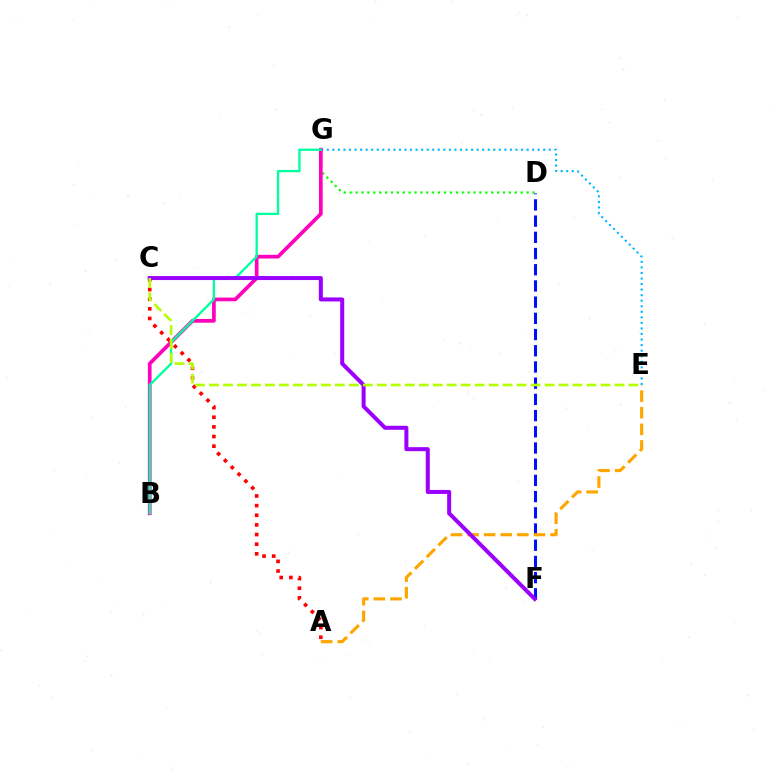{('D', 'G'): [{'color': '#08ff00', 'line_style': 'dotted', 'thickness': 1.6}], ('A', 'C'): [{'color': '#ff0000', 'line_style': 'dotted', 'thickness': 2.62}], ('D', 'F'): [{'color': '#0010ff', 'line_style': 'dashed', 'thickness': 2.2}], ('E', 'G'): [{'color': '#00b5ff', 'line_style': 'dotted', 'thickness': 1.51}], ('B', 'G'): [{'color': '#ff00bd', 'line_style': 'solid', 'thickness': 2.66}, {'color': '#00ff9d', 'line_style': 'solid', 'thickness': 1.67}], ('A', 'E'): [{'color': '#ffa500', 'line_style': 'dashed', 'thickness': 2.25}], ('C', 'F'): [{'color': '#9b00ff', 'line_style': 'solid', 'thickness': 2.89}], ('C', 'E'): [{'color': '#b3ff00', 'line_style': 'dashed', 'thickness': 1.9}]}